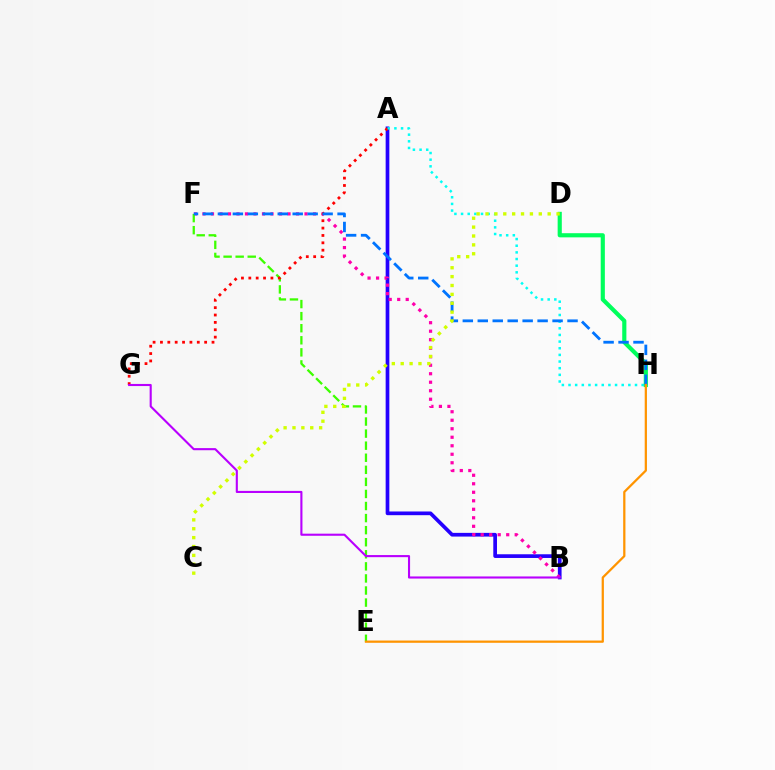{('A', 'B'): [{'color': '#2500ff', 'line_style': 'solid', 'thickness': 2.66}], ('B', 'F'): [{'color': '#ff00ac', 'line_style': 'dotted', 'thickness': 2.31}], ('E', 'F'): [{'color': '#3dff00', 'line_style': 'dashed', 'thickness': 1.64}], ('A', 'G'): [{'color': '#ff0000', 'line_style': 'dotted', 'thickness': 2.0}], ('B', 'G'): [{'color': '#b900ff', 'line_style': 'solid', 'thickness': 1.52}], ('A', 'H'): [{'color': '#00fff6', 'line_style': 'dotted', 'thickness': 1.81}], ('D', 'H'): [{'color': '#00ff5c', 'line_style': 'solid', 'thickness': 2.99}], ('F', 'H'): [{'color': '#0074ff', 'line_style': 'dashed', 'thickness': 2.03}], ('E', 'H'): [{'color': '#ff9400', 'line_style': 'solid', 'thickness': 1.62}], ('C', 'D'): [{'color': '#d1ff00', 'line_style': 'dotted', 'thickness': 2.41}]}